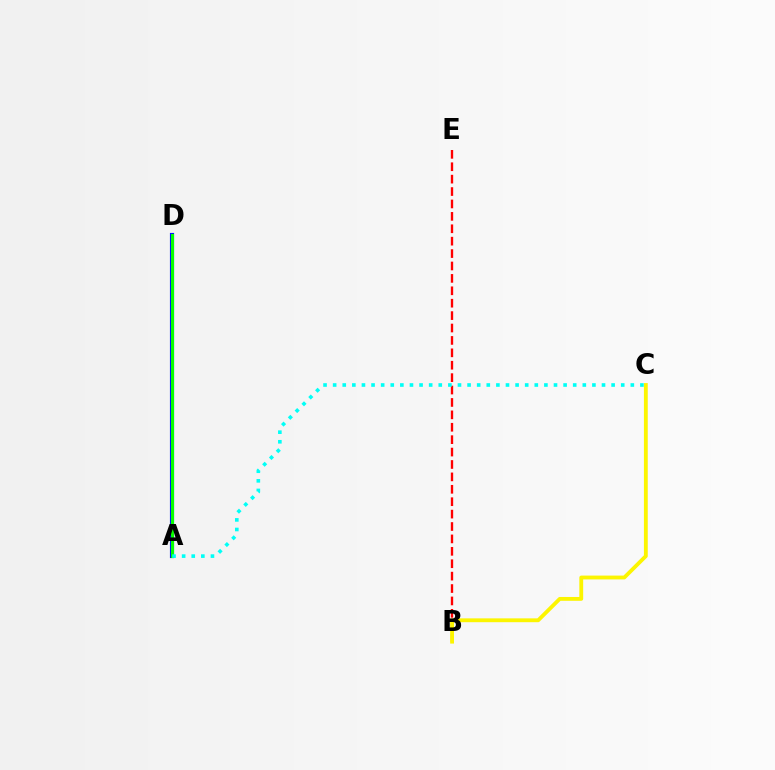{('B', 'E'): [{'color': '#ff0000', 'line_style': 'dashed', 'thickness': 1.69}], ('A', 'D'): [{'color': '#ee00ff', 'line_style': 'solid', 'thickness': 1.88}, {'color': '#0010ff', 'line_style': 'solid', 'thickness': 2.99}, {'color': '#08ff00', 'line_style': 'solid', 'thickness': 2.23}], ('B', 'C'): [{'color': '#fcf500', 'line_style': 'solid', 'thickness': 2.76}], ('A', 'C'): [{'color': '#00fff6', 'line_style': 'dotted', 'thickness': 2.61}]}